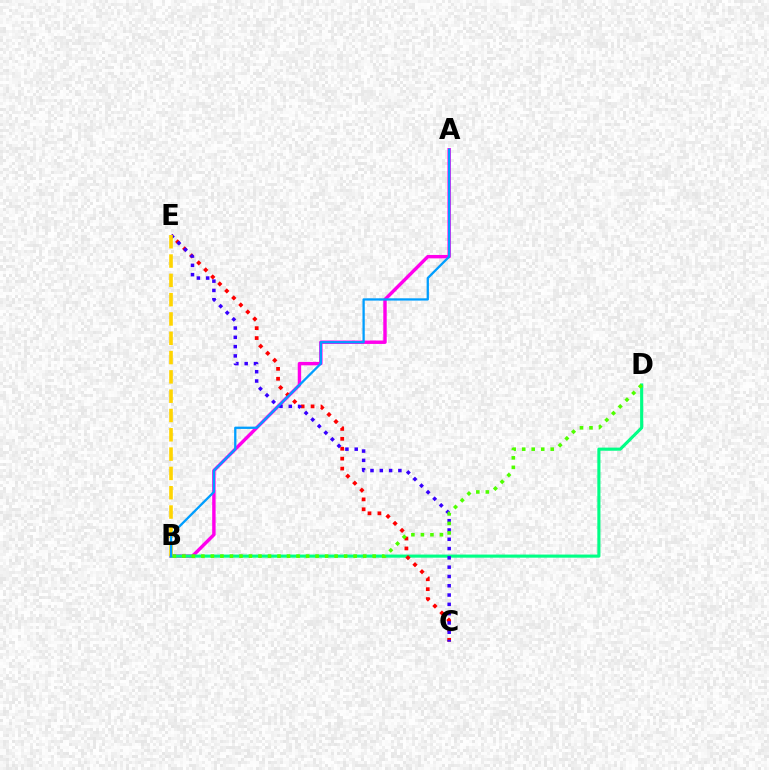{('A', 'B'): [{'color': '#ff00ed', 'line_style': 'solid', 'thickness': 2.46}, {'color': '#009eff', 'line_style': 'solid', 'thickness': 1.65}], ('B', 'D'): [{'color': '#00ff86', 'line_style': 'solid', 'thickness': 2.24}, {'color': '#4fff00', 'line_style': 'dotted', 'thickness': 2.59}], ('C', 'E'): [{'color': '#ff0000', 'line_style': 'dotted', 'thickness': 2.69}, {'color': '#3700ff', 'line_style': 'dotted', 'thickness': 2.53}], ('B', 'E'): [{'color': '#ffd500', 'line_style': 'dashed', 'thickness': 2.62}]}